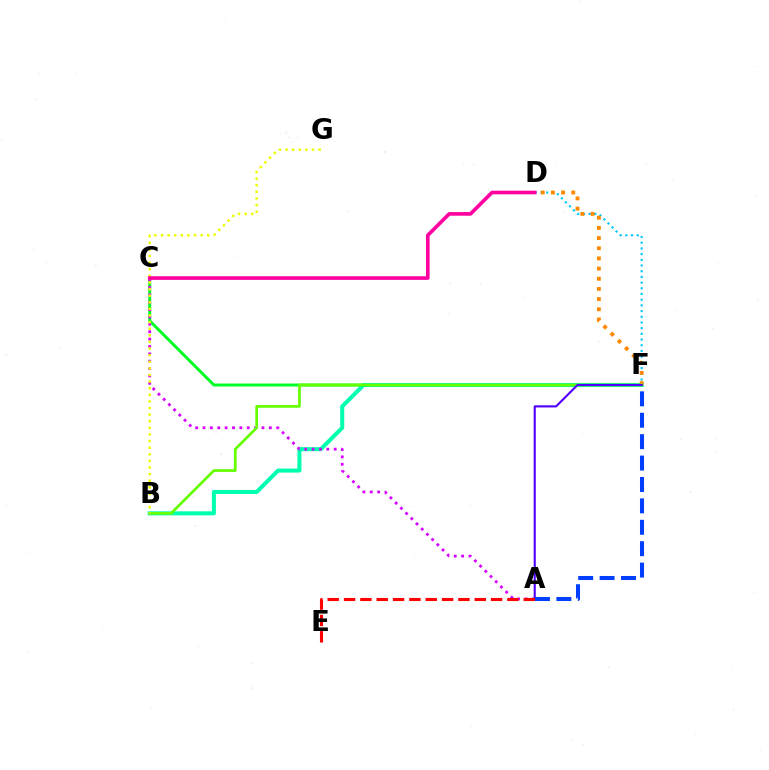{('C', 'F'): [{'color': '#00ff27', 'line_style': 'solid', 'thickness': 2.15}], ('D', 'F'): [{'color': '#00c7ff', 'line_style': 'dotted', 'thickness': 1.55}, {'color': '#ff8800', 'line_style': 'dotted', 'thickness': 2.76}], ('B', 'F'): [{'color': '#00ffaf', 'line_style': 'solid', 'thickness': 2.91}, {'color': '#66ff00', 'line_style': 'solid', 'thickness': 1.96}], ('A', 'C'): [{'color': '#d600ff', 'line_style': 'dotted', 'thickness': 2.0}], ('A', 'F'): [{'color': '#4f00ff', 'line_style': 'solid', 'thickness': 1.52}, {'color': '#003fff', 'line_style': 'dashed', 'thickness': 2.91}], ('B', 'G'): [{'color': '#eeff00', 'line_style': 'dotted', 'thickness': 1.8}], ('C', 'D'): [{'color': '#ff00a0', 'line_style': 'solid', 'thickness': 2.62}], ('A', 'E'): [{'color': '#ff0000', 'line_style': 'dashed', 'thickness': 2.22}]}